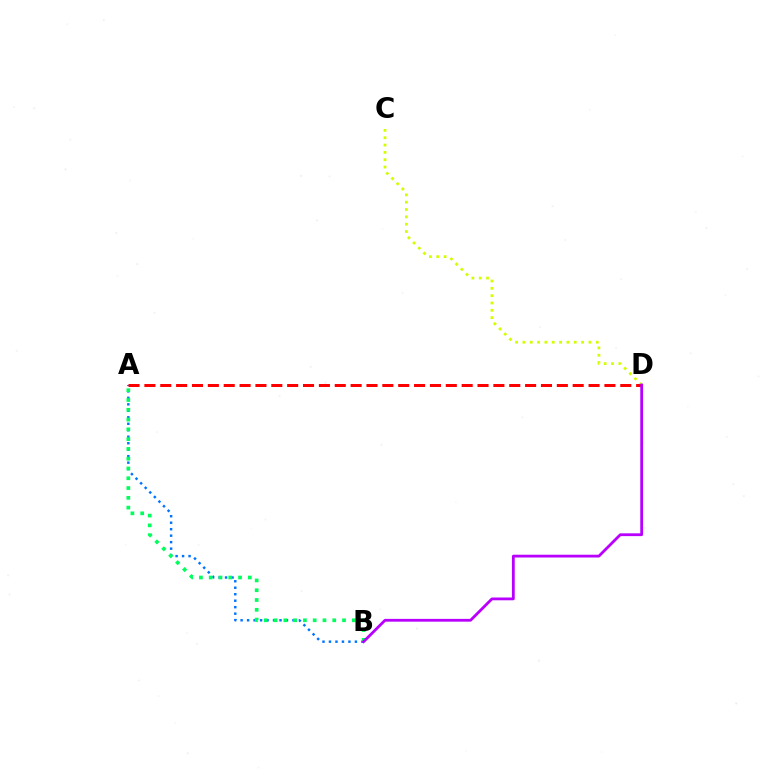{('A', 'B'): [{'color': '#0074ff', 'line_style': 'dotted', 'thickness': 1.76}, {'color': '#00ff5c', 'line_style': 'dotted', 'thickness': 2.66}], ('C', 'D'): [{'color': '#d1ff00', 'line_style': 'dotted', 'thickness': 1.99}], ('A', 'D'): [{'color': '#ff0000', 'line_style': 'dashed', 'thickness': 2.15}], ('B', 'D'): [{'color': '#b900ff', 'line_style': 'solid', 'thickness': 2.01}]}